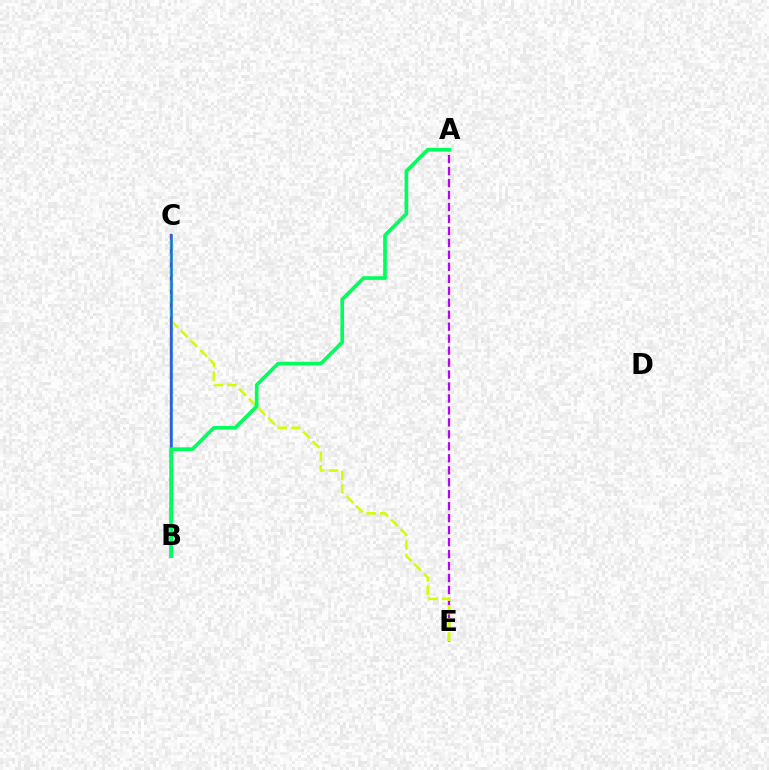{('B', 'C'): [{'color': '#ff0000', 'line_style': 'solid', 'thickness': 1.65}, {'color': '#0074ff', 'line_style': 'solid', 'thickness': 1.8}], ('A', 'E'): [{'color': '#b900ff', 'line_style': 'dashed', 'thickness': 1.63}], ('C', 'E'): [{'color': '#d1ff00', 'line_style': 'dashed', 'thickness': 1.84}], ('A', 'B'): [{'color': '#00ff5c', 'line_style': 'solid', 'thickness': 2.64}]}